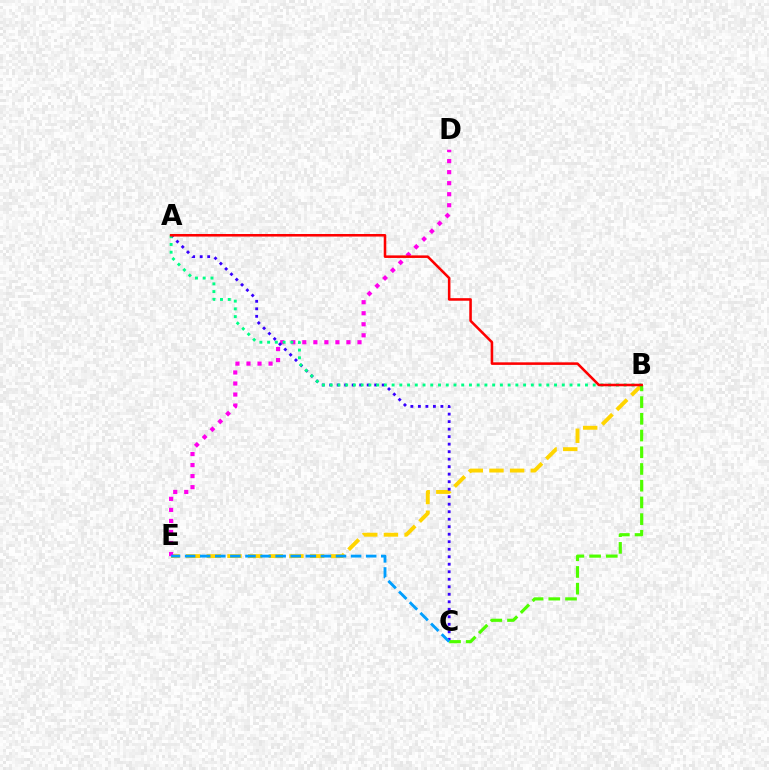{('B', 'E'): [{'color': '#ffd500', 'line_style': 'dashed', 'thickness': 2.81}], ('D', 'E'): [{'color': '#ff00ed', 'line_style': 'dotted', 'thickness': 3.0}], ('A', 'C'): [{'color': '#3700ff', 'line_style': 'dotted', 'thickness': 2.04}], ('B', 'C'): [{'color': '#4fff00', 'line_style': 'dashed', 'thickness': 2.27}], ('A', 'B'): [{'color': '#00ff86', 'line_style': 'dotted', 'thickness': 2.1}, {'color': '#ff0000', 'line_style': 'solid', 'thickness': 1.84}], ('C', 'E'): [{'color': '#009eff', 'line_style': 'dashed', 'thickness': 2.05}]}